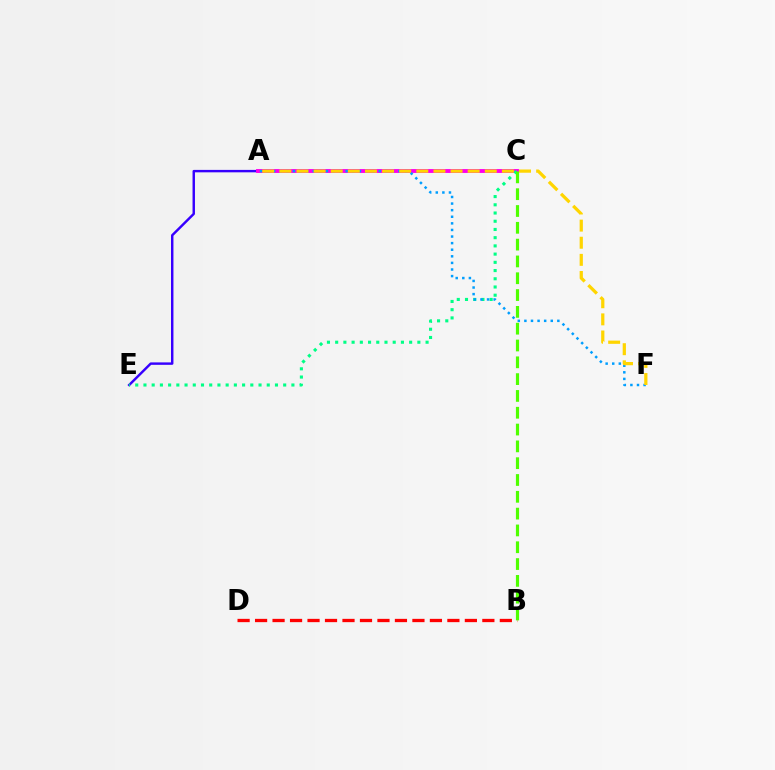{('B', 'D'): [{'color': '#ff0000', 'line_style': 'dashed', 'thickness': 2.38}], ('A', 'E'): [{'color': '#3700ff', 'line_style': 'solid', 'thickness': 1.75}], ('A', 'C'): [{'color': '#ff00ed', 'line_style': 'solid', 'thickness': 2.8}], ('C', 'E'): [{'color': '#00ff86', 'line_style': 'dotted', 'thickness': 2.23}], ('A', 'F'): [{'color': '#009eff', 'line_style': 'dotted', 'thickness': 1.79}, {'color': '#ffd500', 'line_style': 'dashed', 'thickness': 2.33}], ('B', 'C'): [{'color': '#4fff00', 'line_style': 'dashed', 'thickness': 2.28}]}